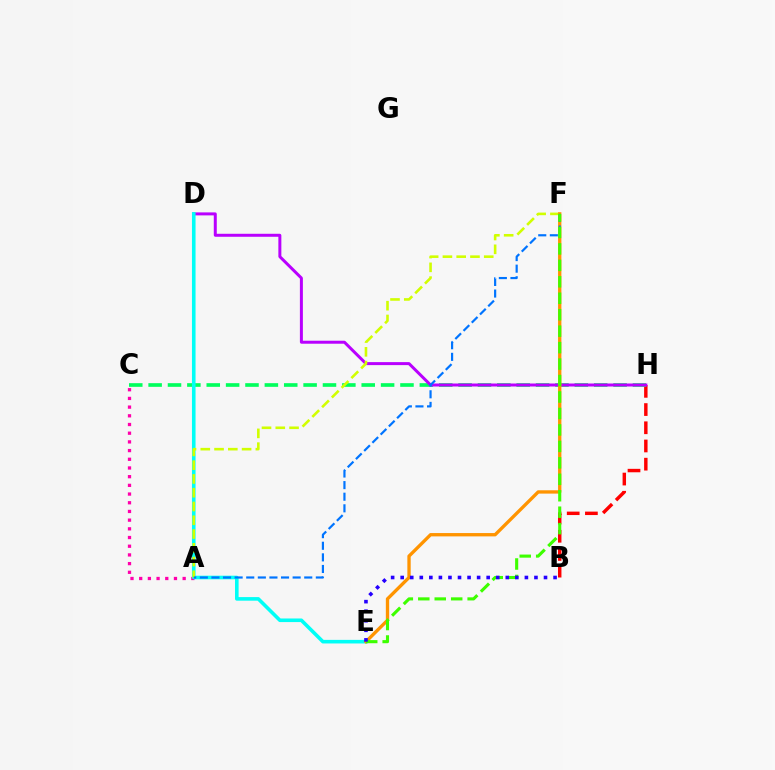{('B', 'H'): [{'color': '#ff0000', 'line_style': 'dashed', 'thickness': 2.47}], ('C', 'H'): [{'color': '#00ff5c', 'line_style': 'dashed', 'thickness': 2.63}], ('A', 'C'): [{'color': '#ff00ac', 'line_style': 'dotted', 'thickness': 2.36}], ('D', 'H'): [{'color': '#b900ff', 'line_style': 'solid', 'thickness': 2.15}], ('D', 'E'): [{'color': '#00fff6', 'line_style': 'solid', 'thickness': 2.59}], ('A', 'F'): [{'color': '#d1ff00', 'line_style': 'dashed', 'thickness': 1.87}, {'color': '#0074ff', 'line_style': 'dashed', 'thickness': 1.58}], ('E', 'F'): [{'color': '#ff9400', 'line_style': 'solid', 'thickness': 2.4}, {'color': '#3dff00', 'line_style': 'dashed', 'thickness': 2.24}], ('B', 'E'): [{'color': '#2500ff', 'line_style': 'dotted', 'thickness': 2.6}]}